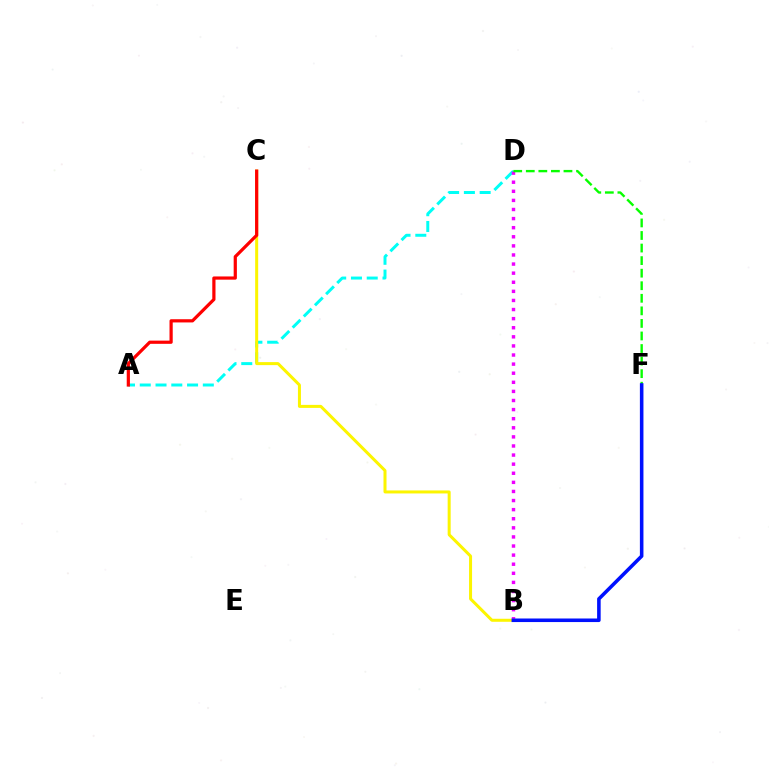{('A', 'D'): [{'color': '#00fff6', 'line_style': 'dashed', 'thickness': 2.14}], ('B', 'D'): [{'color': '#ee00ff', 'line_style': 'dotted', 'thickness': 2.47}], ('B', 'C'): [{'color': '#fcf500', 'line_style': 'solid', 'thickness': 2.17}], ('D', 'F'): [{'color': '#08ff00', 'line_style': 'dashed', 'thickness': 1.71}], ('A', 'C'): [{'color': '#ff0000', 'line_style': 'solid', 'thickness': 2.31}], ('B', 'F'): [{'color': '#0010ff', 'line_style': 'solid', 'thickness': 2.56}]}